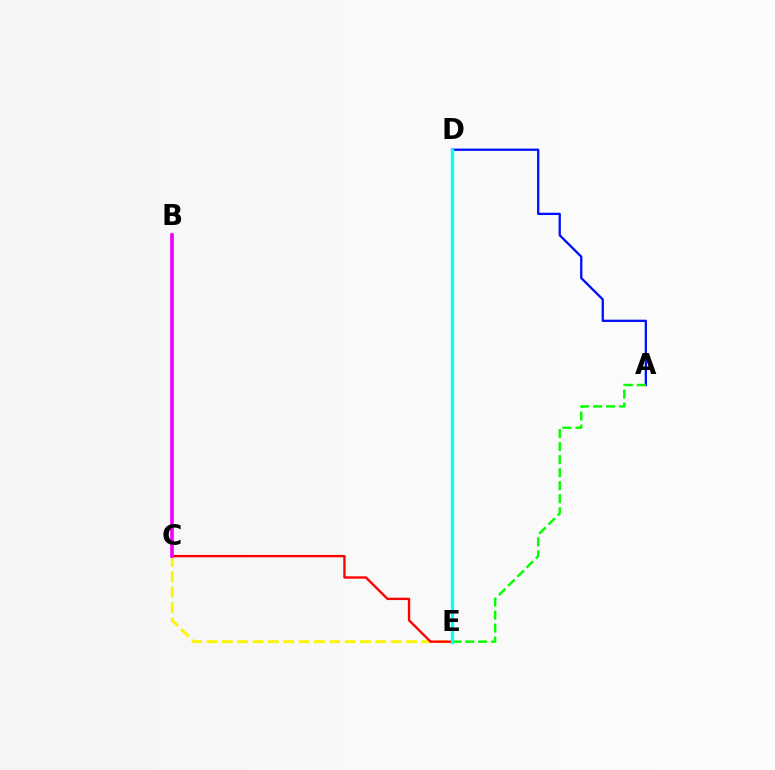{('C', 'E'): [{'color': '#fcf500', 'line_style': 'dashed', 'thickness': 2.08}, {'color': '#ff0000', 'line_style': 'solid', 'thickness': 1.69}], ('A', 'D'): [{'color': '#0010ff', 'line_style': 'solid', 'thickness': 1.65}], ('A', 'E'): [{'color': '#08ff00', 'line_style': 'dashed', 'thickness': 1.77}], ('B', 'C'): [{'color': '#ee00ff', 'line_style': 'solid', 'thickness': 2.61}], ('D', 'E'): [{'color': '#00fff6', 'line_style': 'solid', 'thickness': 2.37}]}